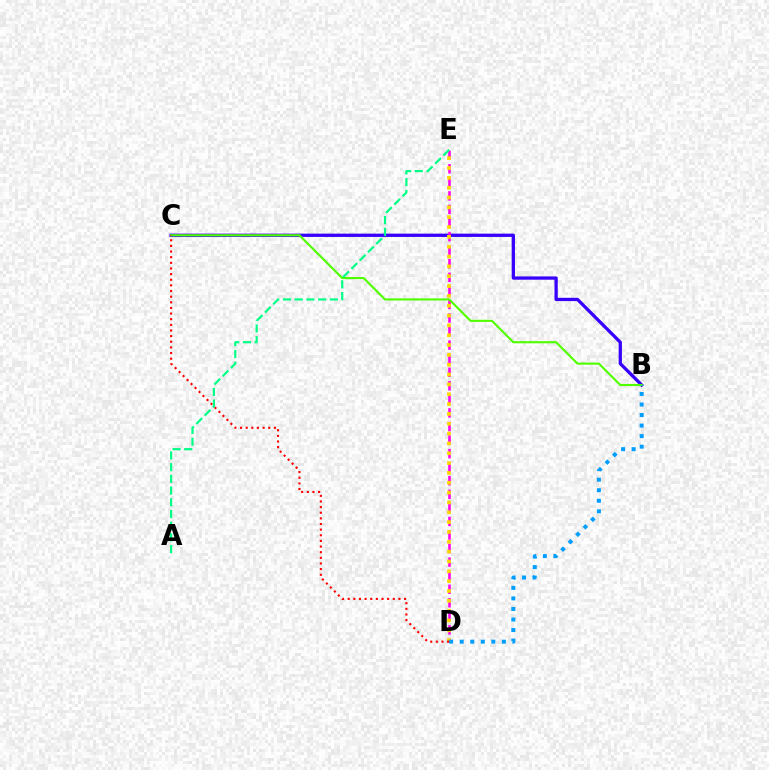{('B', 'C'): [{'color': '#3700ff', 'line_style': 'solid', 'thickness': 2.37}, {'color': '#4fff00', 'line_style': 'solid', 'thickness': 1.53}], ('D', 'E'): [{'color': '#ff00ed', 'line_style': 'dashed', 'thickness': 1.84}, {'color': '#ffd500', 'line_style': 'dotted', 'thickness': 2.67}], ('B', 'D'): [{'color': '#009eff', 'line_style': 'dotted', 'thickness': 2.86}], ('C', 'D'): [{'color': '#ff0000', 'line_style': 'dotted', 'thickness': 1.53}], ('A', 'E'): [{'color': '#00ff86', 'line_style': 'dashed', 'thickness': 1.59}]}